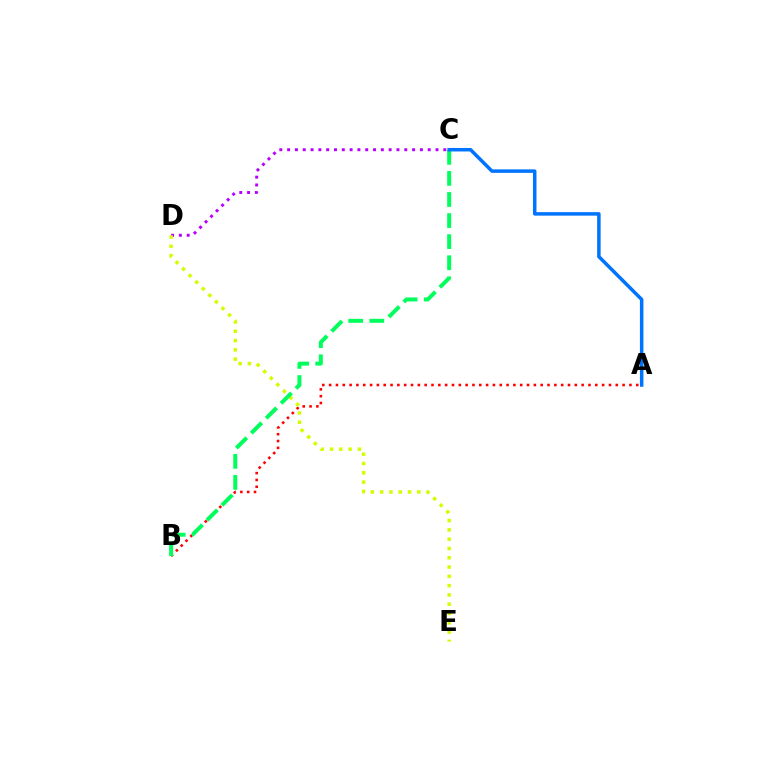{('C', 'D'): [{'color': '#b900ff', 'line_style': 'dotted', 'thickness': 2.12}], ('A', 'B'): [{'color': '#ff0000', 'line_style': 'dotted', 'thickness': 1.85}], ('D', 'E'): [{'color': '#d1ff00', 'line_style': 'dotted', 'thickness': 2.52}], ('B', 'C'): [{'color': '#00ff5c', 'line_style': 'dashed', 'thickness': 2.86}], ('A', 'C'): [{'color': '#0074ff', 'line_style': 'solid', 'thickness': 2.52}]}